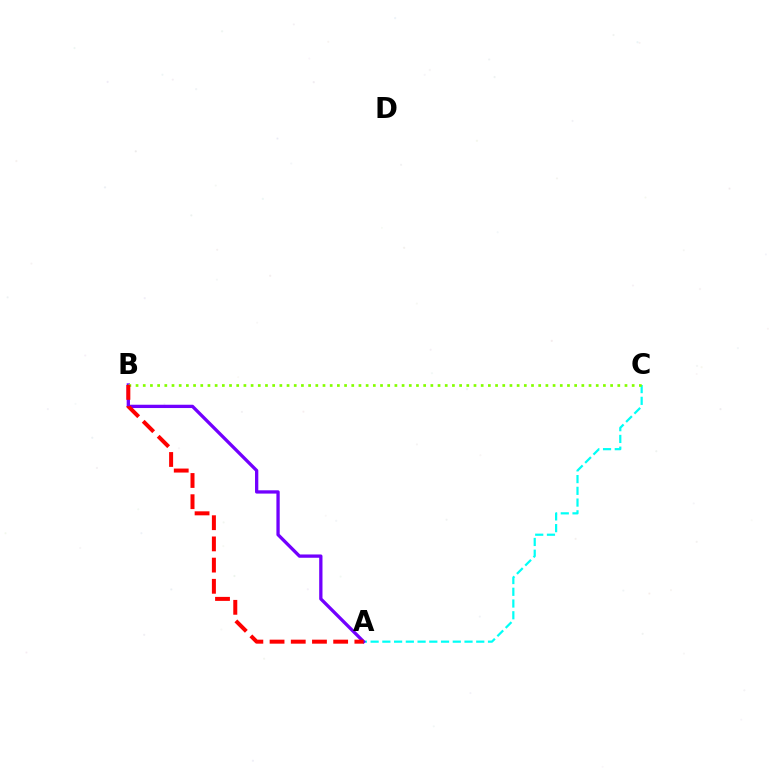{('A', 'C'): [{'color': '#00fff6', 'line_style': 'dashed', 'thickness': 1.59}], ('A', 'B'): [{'color': '#7200ff', 'line_style': 'solid', 'thickness': 2.37}, {'color': '#ff0000', 'line_style': 'dashed', 'thickness': 2.88}], ('B', 'C'): [{'color': '#84ff00', 'line_style': 'dotted', 'thickness': 1.95}]}